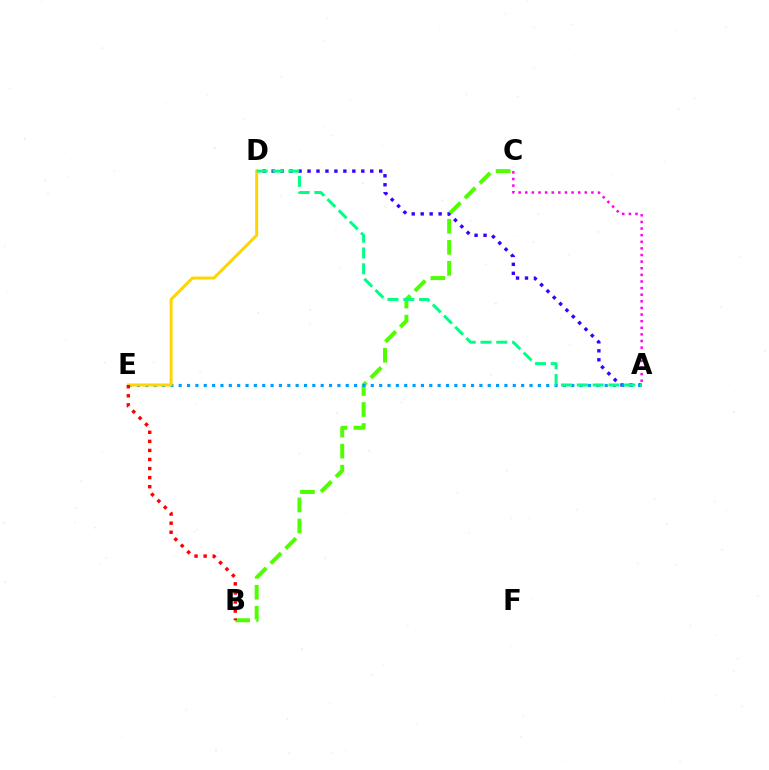{('A', 'C'): [{'color': '#ff00ed', 'line_style': 'dotted', 'thickness': 1.8}], ('A', 'D'): [{'color': '#3700ff', 'line_style': 'dotted', 'thickness': 2.44}, {'color': '#00ff86', 'line_style': 'dashed', 'thickness': 2.15}], ('B', 'C'): [{'color': '#4fff00', 'line_style': 'dashed', 'thickness': 2.85}], ('A', 'E'): [{'color': '#009eff', 'line_style': 'dotted', 'thickness': 2.27}], ('D', 'E'): [{'color': '#ffd500', 'line_style': 'solid', 'thickness': 2.16}], ('B', 'E'): [{'color': '#ff0000', 'line_style': 'dotted', 'thickness': 2.46}]}